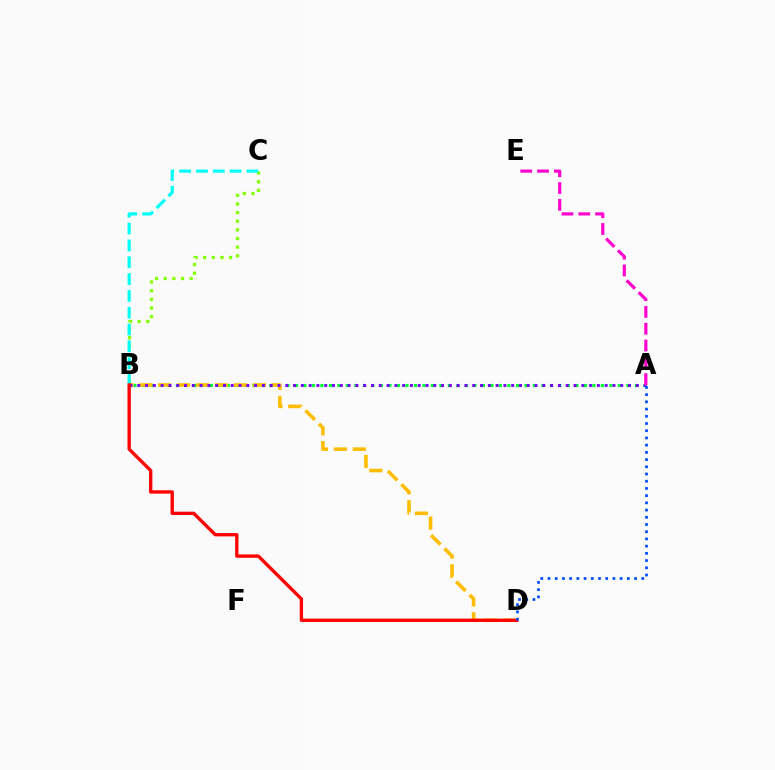{('B', 'C'): [{'color': '#84ff00', 'line_style': 'dotted', 'thickness': 2.35}, {'color': '#00fff6', 'line_style': 'dashed', 'thickness': 2.29}], ('A', 'B'): [{'color': '#00ff39', 'line_style': 'dotted', 'thickness': 2.31}, {'color': '#7200ff', 'line_style': 'dotted', 'thickness': 2.12}], ('B', 'D'): [{'color': '#ffbd00', 'line_style': 'dashed', 'thickness': 2.57}, {'color': '#ff0000', 'line_style': 'solid', 'thickness': 2.4}], ('A', 'E'): [{'color': '#ff00cf', 'line_style': 'dashed', 'thickness': 2.28}], ('A', 'D'): [{'color': '#004bff', 'line_style': 'dotted', 'thickness': 1.96}]}